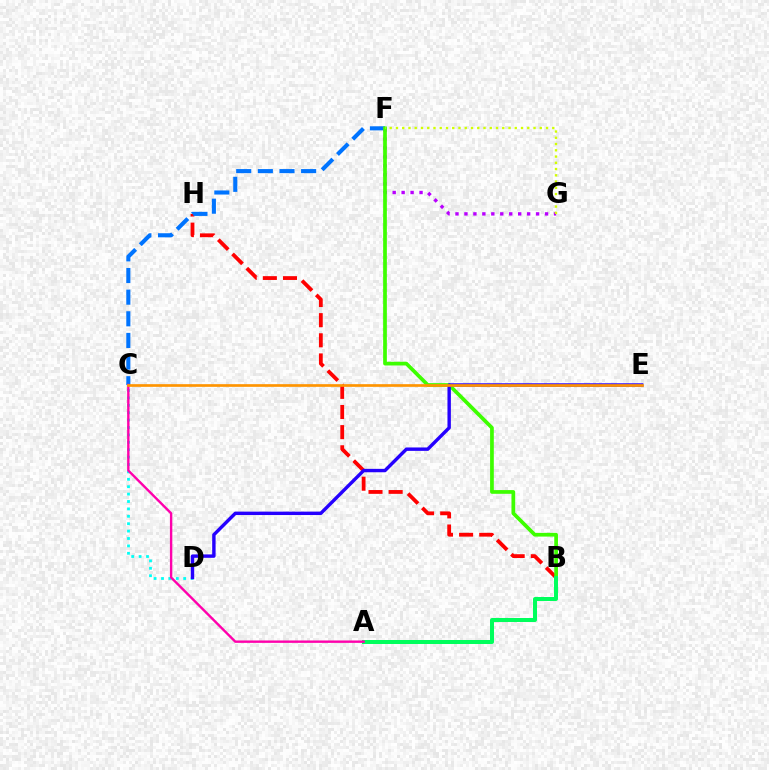{('B', 'H'): [{'color': '#ff0000', 'line_style': 'dashed', 'thickness': 2.74}], ('C', 'F'): [{'color': '#0074ff', 'line_style': 'dashed', 'thickness': 2.94}], ('C', 'D'): [{'color': '#00fff6', 'line_style': 'dotted', 'thickness': 2.01}], ('F', 'G'): [{'color': '#b900ff', 'line_style': 'dotted', 'thickness': 2.43}, {'color': '#d1ff00', 'line_style': 'dotted', 'thickness': 1.7}], ('B', 'F'): [{'color': '#3dff00', 'line_style': 'solid', 'thickness': 2.67}], ('D', 'E'): [{'color': '#2500ff', 'line_style': 'solid', 'thickness': 2.45}], ('A', 'B'): [{'color': '#00ff5c', 'line_style': 'solid', 'thickness': 2.87}], ('A', 'C'): [{'color': '#ff00ac', 'line_style': 'solid', 'thickness': 1.72}], ('C', 'E'): [{'color': '#ff9400', 'line_style': 'solid', 'thickness': 1.93}]}